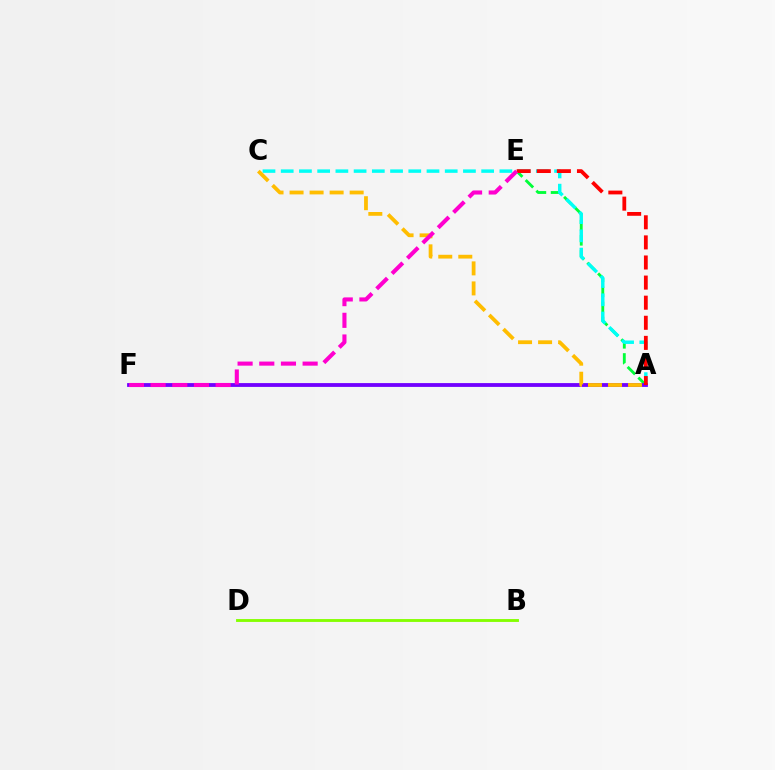{('A', 'E'): [{'color': '#00ff39', 'line_style': 'dashed', 'thickness': 2.05}, {'color': '#ff0000', 'line_style': 'dashed', 'thickness': 2.73}], ('A', 'C'): [{'color': '#00fff6', 'line_style': 'dashed', 'thickness': 2.48}, {'color': '#ffbd00', 'line_style': 'dashed', 'thickness': 2.72}], ('A', 'F'): [{'color': '#004bff', 'line_style': 'solid', 'thickness': 1.57}, {'color': '#7200ff', 'line_style': 'solid', 'thickness': 2.73}], ('B', 'D'): [{'color': '#84ff00', 'line_style': 'solid', 'thickness': 2.07}], ('E', 'F'): [{'color': '#ff00cf', 'line_style': 'dashed', 'thickness': 2.94}]}